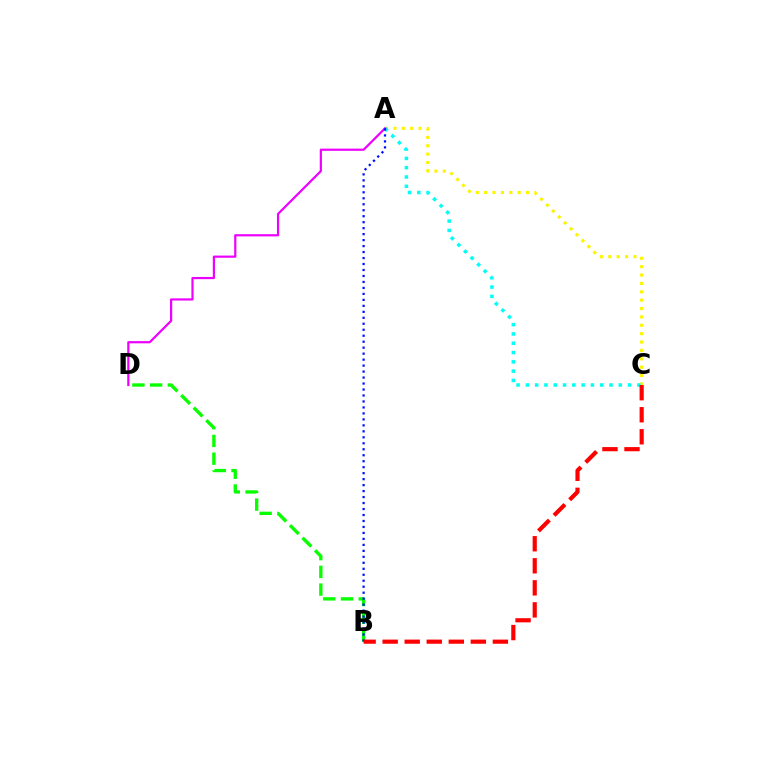{('B', 'D'): [{'color': '#08ff00', 'line_style': 'dashed', 'thickness': 2.41}], ('A', 'C'): [{'color': '#fcf500', 'line_style': 'dotted', 'thickness': 2.28}, {'color': '#00fff6', 'line_style': 'dotted', 'thickness': 2.53}], ('A', 'D'): [{'color': '#ee00ff', 'line_style': 'solid', 'thickness': 1.58}], ('A', 'B'): [{'color': '#0010ff', 'line_style': 'dotted', 'thickness': 1.62}], ('B', 'C'): [{'color': '#ff0000', 'line_style': 'dashed', 'thickness': 2.99}]}